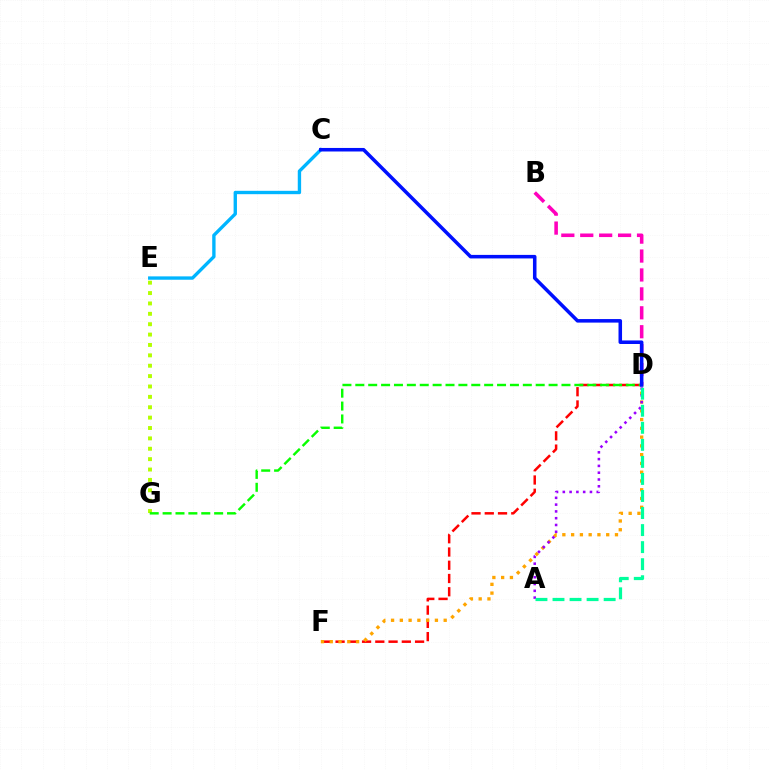{('D', 'F'): [{'color': '#ff0000', 'line_style': 'dashed', 'thickness': 1.8}, {'color': '#ffa500', 'line_style': 'dotted', 'thickness': 2.38}], ('B', 'D'): [{'color': '#ff00bd', 'line_style': 'dashed', 'thickness': 2.57}], ('E', 'G'): [{'color': '#b3ff00', 'line_style': 'dotted', 'thickness': 2.82}], ('D', 'G'): [{'color': '#08ff00', 'line_style': 'dashed', 'thickness': 1.75}], ('C', 'E'): [{'color': '#00b5ff', 'line_style': 'solid', 'thickness': 2.42}], ('C', 'D'): [{'color': '#0010ff', 'line_style': 'solid', 'thickness': 2.55}], ('A', 'D'): [{'color': '#9b00ff', 'line_style': 'dotted', 'thickness': 1.84}, {'color': '#00ff9d', 'line_style': 'dashed', 'thickness': 2.32}]}